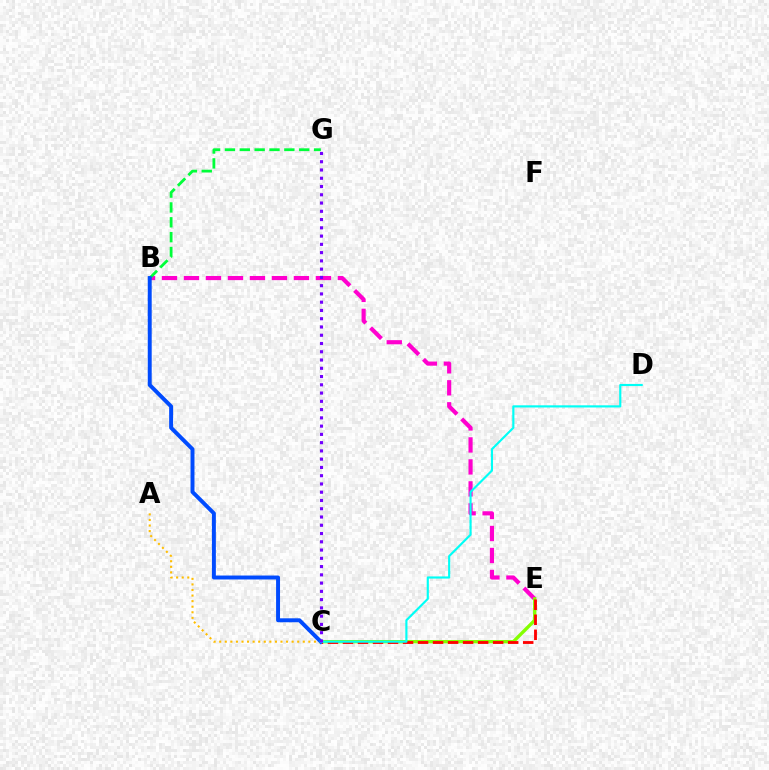{('B', 'E'): [{'color': '#ff00cf', 'line_style': 'dashed', 'thickness': 2.99}], ('A', 'C'): [{'color': '#ffbd00', 'line_style': 'dotted', 'thickness': 1.51}], ('B', 'G'): [{'color': '#00ff39', 'line_style': 'dashed', 'thickness': 2.02}], ('C', 'E'): [{'color': '#84ff00', 'line_style': 'solid', 'thickness': 2.41}, {'color': '#ff0000', 'line_style': 'dashed', 'thickness': 2.04}], ('B', 'C'): [{'color': '#004bff', 'line_style': 'solid', 'thickness': 2.84}], ('C', 'D'): [{'color': '#00fff6', 'line_style': 'solid', 'thickness': 1.55}], ('C', 'G'): [{'color': '#7200ff', 'line_style': 'dotted', 'thickness': 2.24}]}